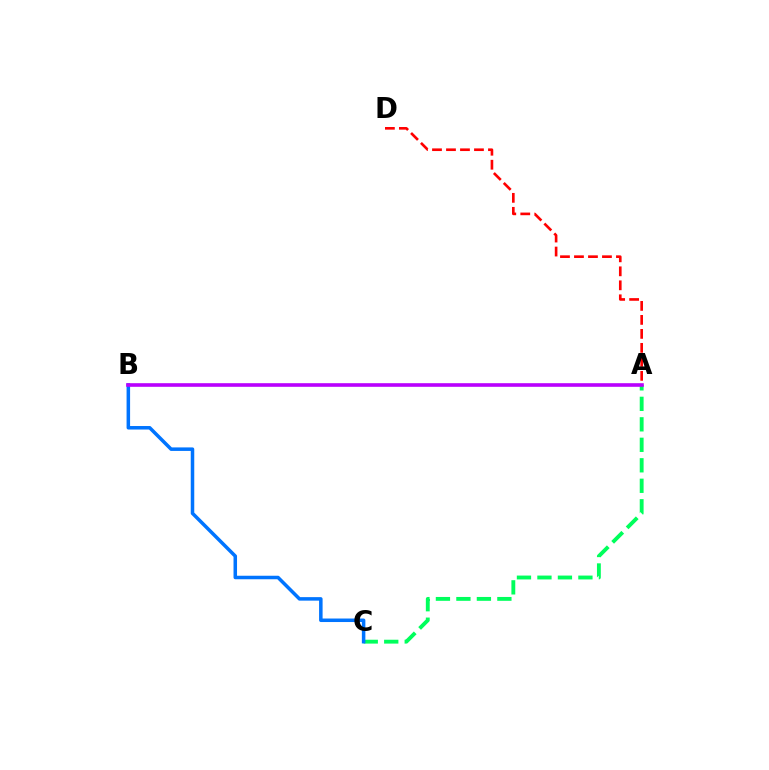{('A', 'B'): [{'color': '#d1ff00', 'line_style': 'solid', 'thickness': 1.53}, {'color': '#b900ff', 'line_style': 'solid', 'thickness': 2.6}], ('A', 'D'): [{'color': '#ff0000', 'line_style': 'dashed', 'thickness': 1.9}], ('A', 'C'): [{'color': '#00ff5c', 'line_style': 'dashed', 'thickness': 2.78}], ('B', 'C'): [{'color': '#0074ff', 'line_style': 'solid', 'thickness': 2.53}]}